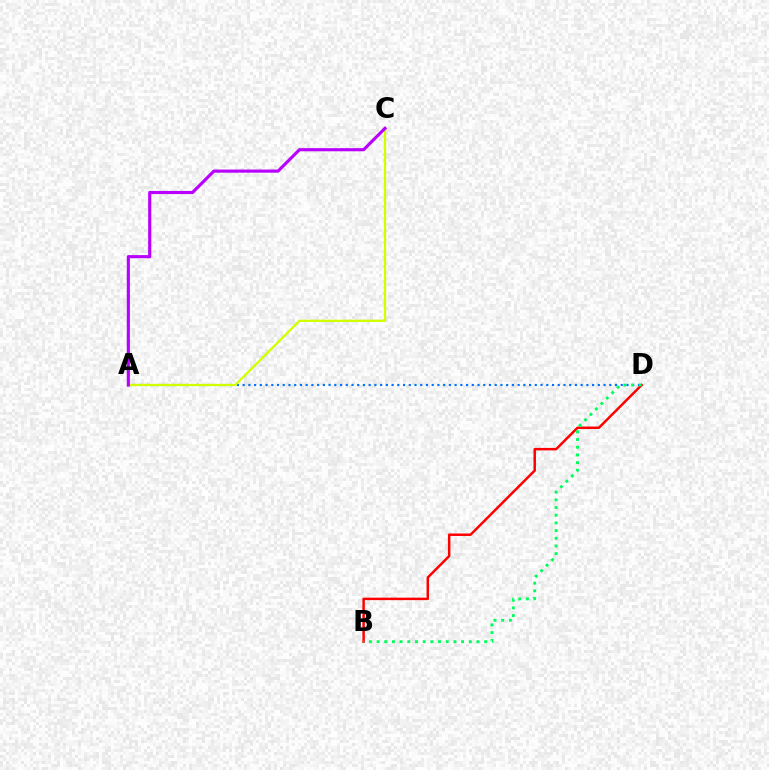{('A', 'D'): [{'color': '#0074ff', 'line_style': 'dotted', 'thickness': 1.56}], ('B', 'D'): [{'color': '#ff0000', 'line_style': 'solid', 'thickness': 1.79}, {'color': '#00ff5c', 'line_style': 'dotted', 'thickness': 2.09}], ('A', 'C'): [{'color': '#d1ff00', 'line_style': 'solid', 'thickness': 1.65}, {'color': '#b900ff', 'line_style': 'solid', 'thickness': 2.26}]}